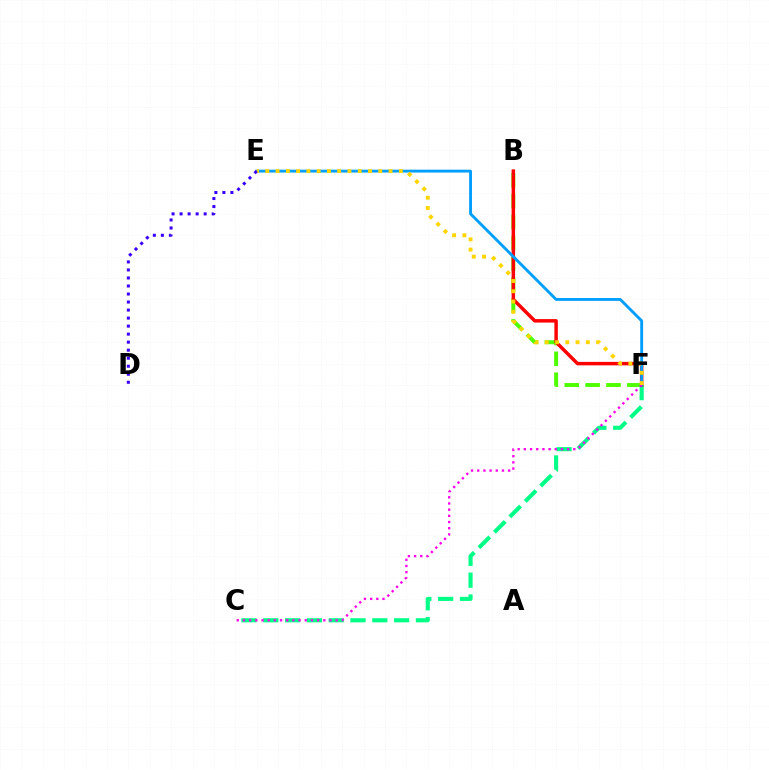{('B', 'F'): [{'color': '#4fff00', 'line_style': 'dashed', 'thickness': 2.84}, {'color': '#ff0000', 'line_style': 'solid', 'thickness': 2.49}], ('C', 'F'): [{'color': '#00ff86', 'line_style': 'dashed', 'thickness': 2.96}, {'color': '#ff00ed', 'line_style': 'dotted', 'thickness': 1.68}], ('E', 'F'): [{'color': '#009eff', 'line_style': 'solid', 'thickness': 2.06}, {'color': '#ffd500', 'line_style': 'dotted', 'thickness': 2.79}], ('D', 'E'): [{'color': '#3700ff', 'line_style': 'dotted', 'thickness': 2.18}]}